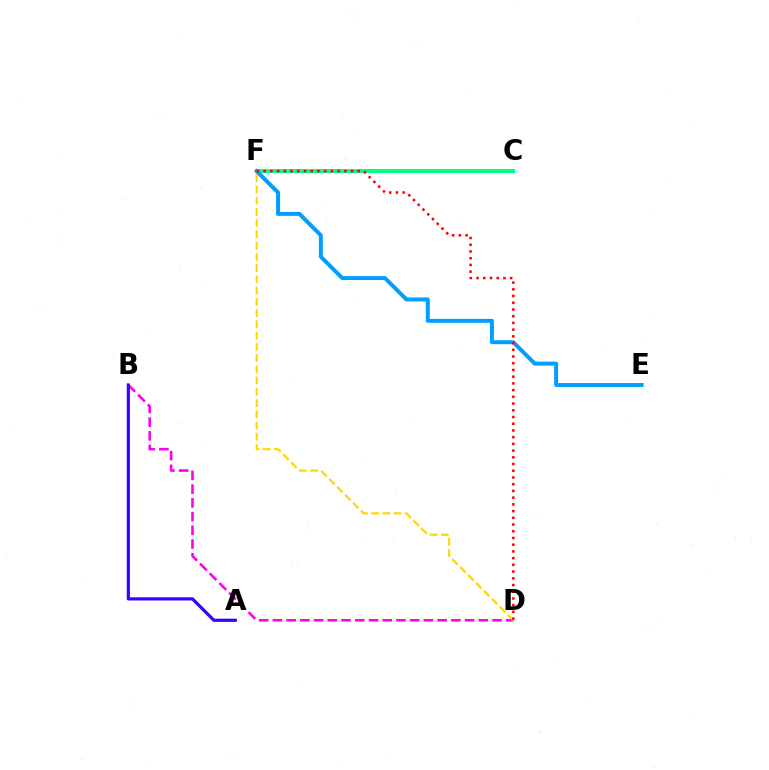{('C', 'F'): [{'color': '#4fff00', 'line_style': 'solid', 'thickness': 1.69}, {'color': '#00ff86', 'line_style': 'solid', 'thickness': 2.88}], ('B', 'D'): [{'color': '#ff00ed', 'line_style': 'dashed', 'thickness': 1.86}], ('D', 'F'): [{'color': '#ffd500', 'line_style': 'dashed', 'thickness': 1.53}, {'color': '#ff0000', 'line_style': 'dotted', 'thickness': 1.83}], ('E', 'F'): [{'color': '#009eff', 'line_style': 'solid', 'thickness': 2.84}], ('A', 'B'): [{'color': '#3700ff', 'line_style': 'solid', 'thickness': 2.29}]}